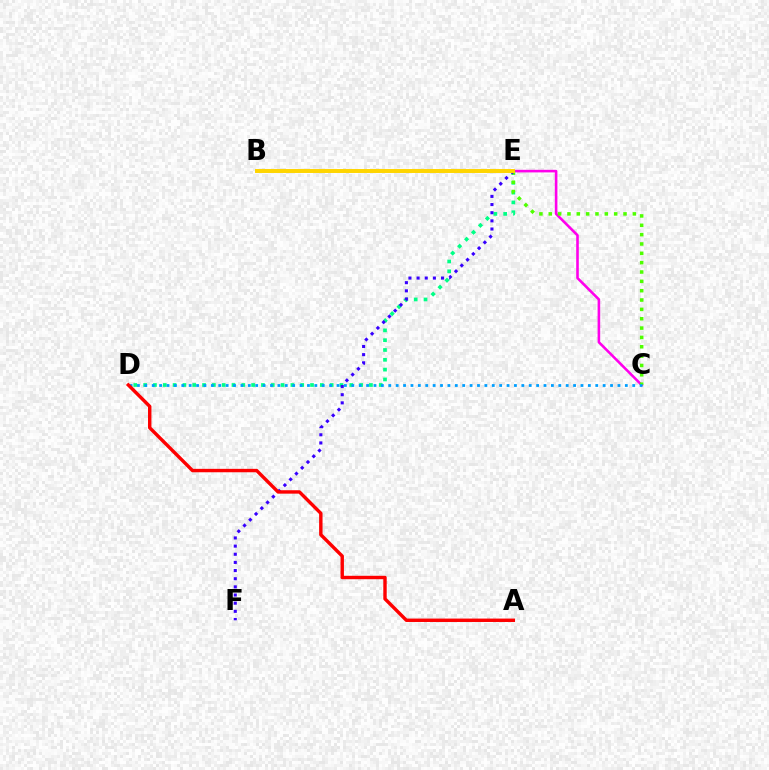{('C', 'E'): [{'color': '#ff00ed', 'line_style': 'solid', 'thickness': 1.87}, {'color': '#4fff00', 'line_style': 'dotted', 'thickness': 2.54}], ('D', 'E'): [{'color': '#00ff86', 'line_style': 'dotted', 'thickness': 2.67}], ('E', 'F'): [{'color': '#3700ff', 'line_style': 'dotted', 'thickness': 2.22}], ('C', 'D'): [{'color': '#009eff', 'line_style': 'dotted', 'thickness': 2.01}], ('B', 'E'): [{'color': '#ffd500', 'line_style': 'solid', 'thickness': 2.85}], ('A', 'D'): [{'color': '#ff0000', 'line_style': 'solid', 'thickness': 2.46}]}